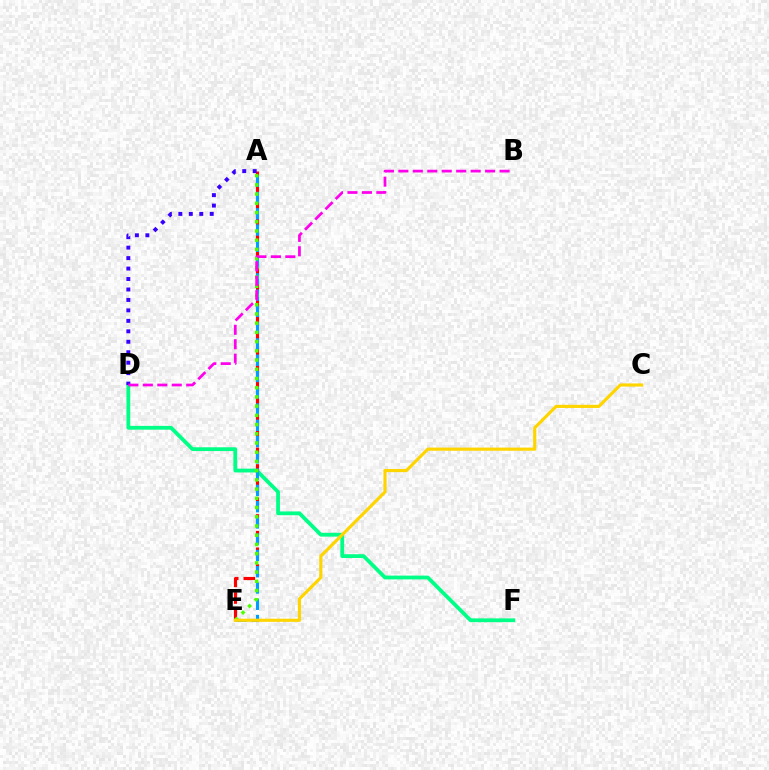{('D', 'F'): [{'color': '#00ff86', 'line_style': 'solid', 'thickness': 2.73}], ('A', 'E'): [{'color': '#ff0000', 'line_style': 'dashed', 'thickness': 2.26}, {'color': '#009eff', 'line_style': 'dashed', 'thickness': 2.21}, {'color': '#4fff00', 'line_style': 'dotted', 'thickness': 2.5}], ('C', 'E'): [{'color': '#ffd500', 'line_style': 'solid', 'thickness': 2.26}], ('A', 'D'): [{'color': '#3700ff', 'line_style': 'dotted', 'thickness': 2.84}], ('B', 'D'): [{'color': '#ff00ed', 'line_style': 'dashed', 'thickness': 1.96}]}